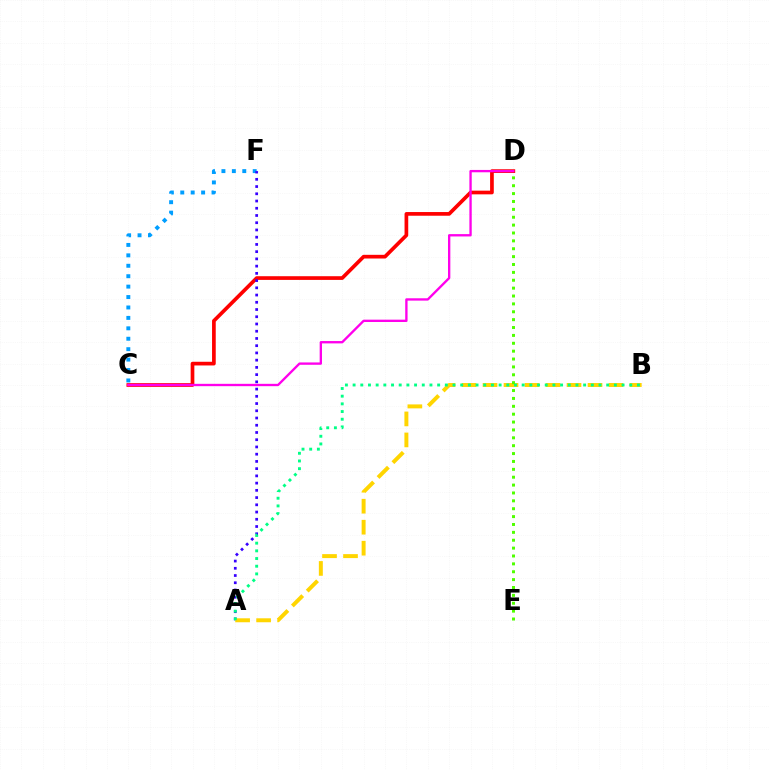{('C', 'F'): [{'color': '#009eff', 'line_style': 'dotted', 'thickness': 2.83}], ('C', 'D'): [{'color': '#ff0000', 'line_style': 'solid', 'thickness': 2.66}, {'color': '#ff00ed', 'line_style': 'solid', 'thickness': 1.69}], ('A', 'F'): [{'color': '#3700ff', 'line_style': 'dotted', 'thickness': 1.97}], ('A', 'B'): [{'color': '#ffd500', 'line_style': 'dashed', 'thickness': 2.85}, {'color': '#00ff86', 'line_style': 'dotted', 'thickness': 2.09}], ('D', 'E'): [{'color': '#4fff00', 'line_style': 'dotted', 'thickness': 2.14}]}